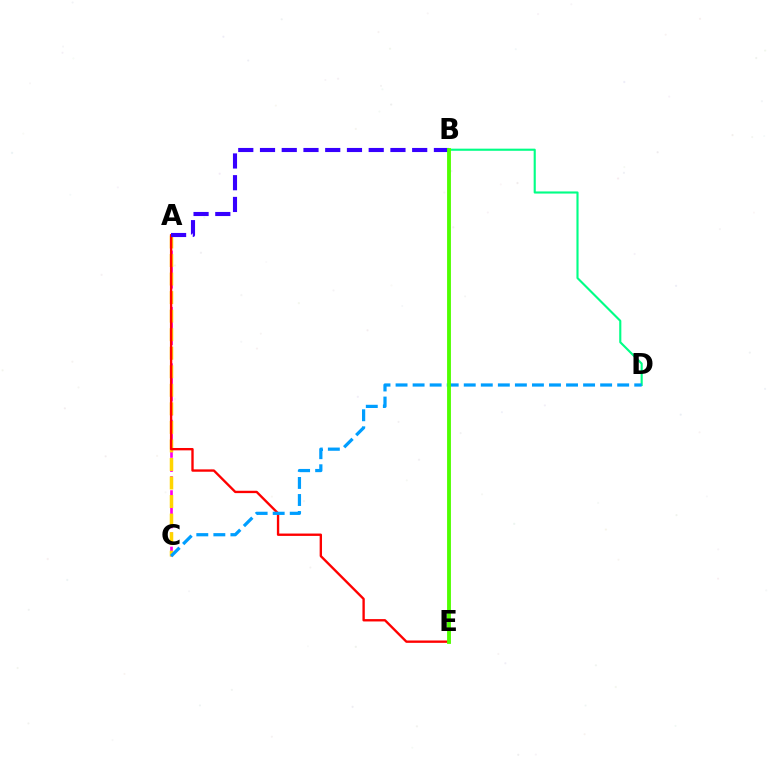{('A', 'C'): [{'color': '#ff00ed', 'line_style': 'dashed', 'thickness': 1.92}, {'color': '#ffd500', 'line_style': 'dashed', 'thickness': 2.52}], ('B', 'D'): [{'color': '#00ff86', 'line_style': 'solid', 'thickness': 1.53}], ('A', 'E'): [{'color': '#ff0000', 'line_style': 'solid', 'thickness': 1.7}], ('A', 'B'): [{'color': '#3700ff', 'line_style': 'dashed', 'thickness': 2.95}], ('C', 'D'): [{'color': '#009eff', 'line_style': 'dashed', 'thickness': 2.32}], ('B', 'E'): [{'color': '#4fff00', 'line_style': 'solid', 'thickness': 2.77}]}